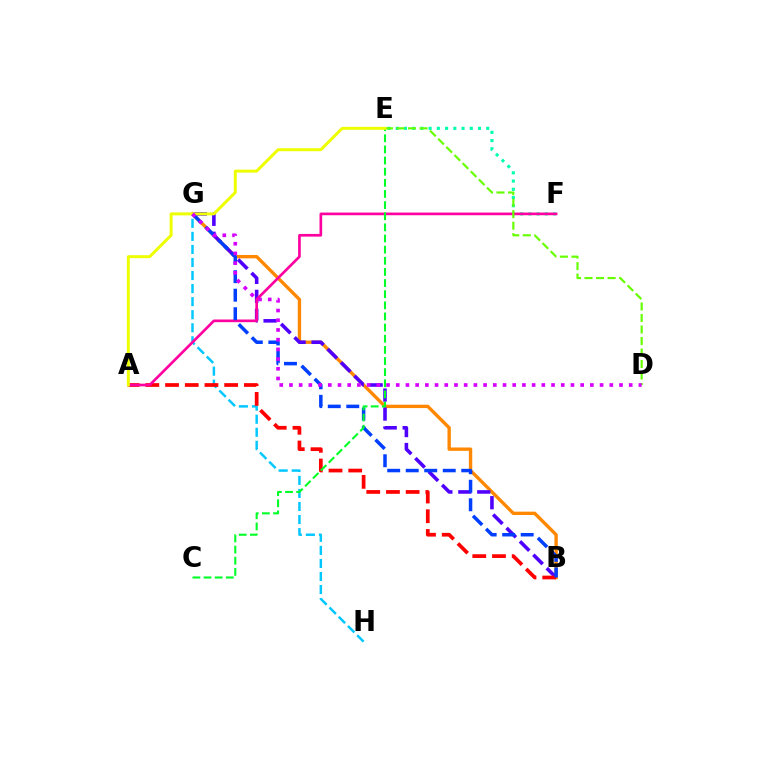{('B', 'G'): [{'color': '#ff8800', 'line_style': 'solid', 'thickness': 2.42}, {'color': '#4f00ff', 'line_style': 'dashed', 'thickness': 2.57}, {'color': '#003fff', 'line_style': 'dashed', 'thickness': 2.51}], ('G', 'H'): [{'color': '#00c7ff', 'line_style': 'dashed', 'thickness': 1.77}], ('E', 'F'): [{'color': '#00ffaf', 'line_style': 'dotted', 'thickness': 2.24}], ('A', 'B'): [{'color': '#ff0000', 'line_style': 'dashed', 'thickness': 2.68}], ('A', 'F'): [{'color': '#ff00a0', 'line_style': 'solid', 'thickness': 1.92}], ('D', 'E'): [{'color': '#66ff00', 'line_style': 'dashed', 'thickness': 1.56}], ('C', 'E'): [{'color': '#00ff27', 'line_style': 'dashed', 'thickness': 1.51}], ('A', 'E'): [{'color': '#eeff00', 'line_style': 'solid', 'thickness': 2.13}], ('D', 'G'): [{'color': '#d600ff', 'line_style': 'dotted', 'thickness': 2.64}]}